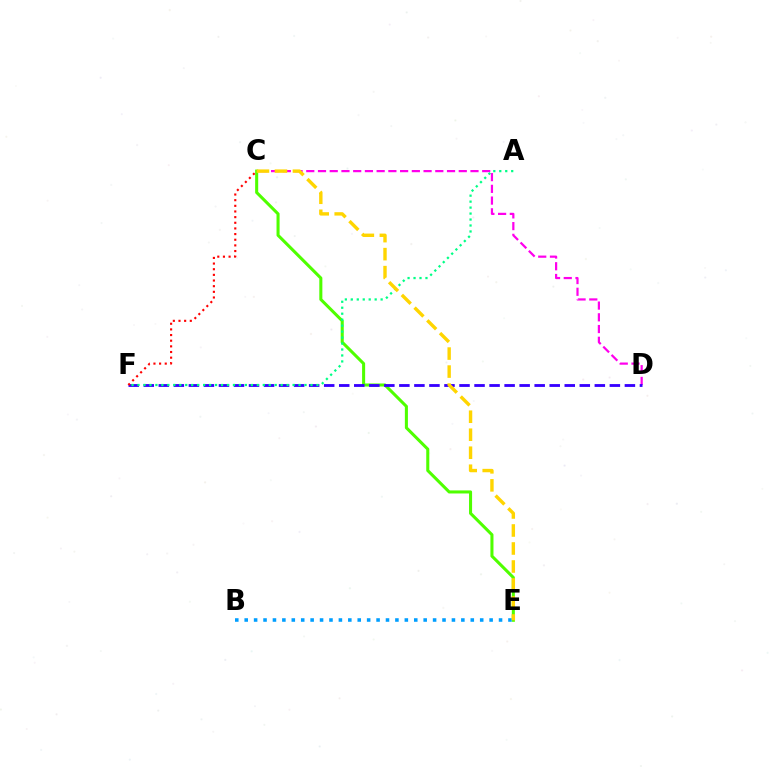{('C', 'E'): [{'color': '#4fff00', 'line_style': 'solid', 'thickness': 2.2}, {'color': '#ffd500', 'line_style': 'dashed', 'thickness': 2.45}], ('C', 'D'): [{'color': '#ff00ed', 'line_style': 'dashed', 'thickness': 1.59}], ('B', 'E'): [{'color': '#009eff', 'line_style': 'dotted', 'thickness': 2.56}], ('D', 'F'): [{'color': '#3700ff', 'line_style': 'dashed', 'thickness': 2.04}], ('A', 'F'): [{'color': '#00ff86', 'line_style': 'dotted', 'thickness': 1.62}], ('C', 'F'): [{'color': '#ff0000', 'line_style': 'dotted', 'thickness': 1.54}]}